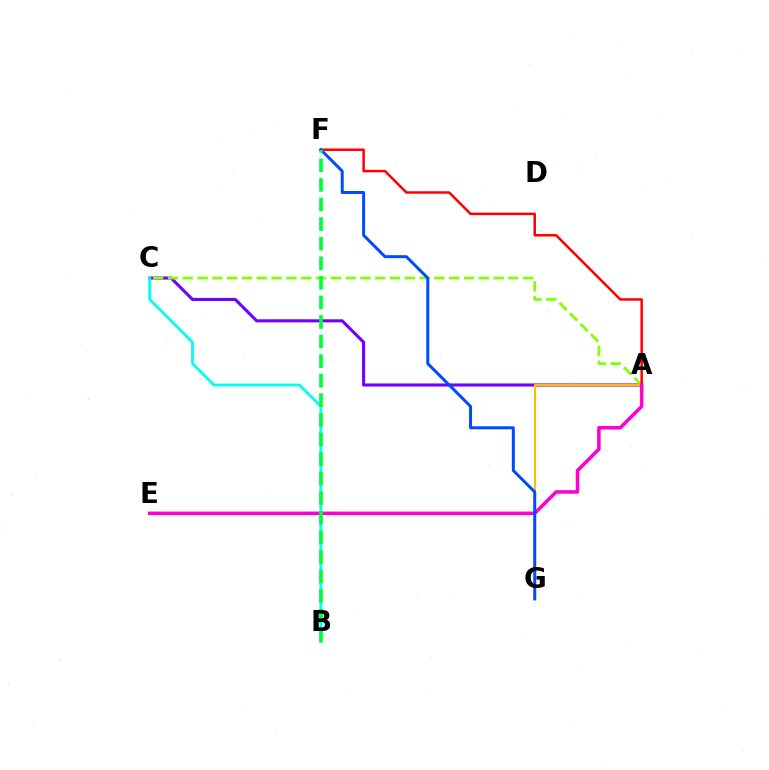{('A', 'C'): [{'color': '#7200ff', 'line_style': 'solid', 'thickness': 2.22}, {'color': '#84ff00', 'line_style': 'dashed', 'thickness': 2.01}], ('A', 'F'): [{'color': '#ff0000', 'line_style': 'solid', 'thickness': 1.81}], ('A', 'G'): [{'color': '#ffbd00', 'line_style': 'solid', 'thickness': 1.53}], ('B', 'C'): [{'color': '#00fff6', 'line_style': 'solid', 'thickness': 2.03}], ('A', 'E'): [{'color': '#ff00cf', 'line_style': 'solid', 'thickness': 2.54}], ('F', 'G'): [{'color': '#004bff', 'line_style': 'solid', 'thickness': 2.16}], ('B', 'F'): [{'color': '#00ff39', 'line_style': 'dashed', 'thickness': 2.66}]}